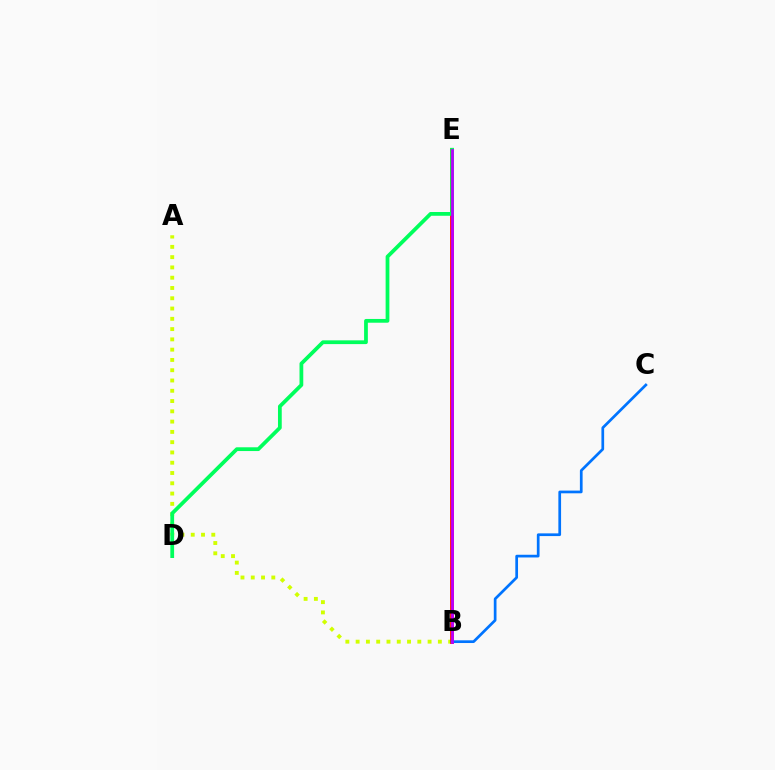{('A', 'B'): [{'color': '#d1ff00', 'line_style': 'dotted', 'thickness': 2.79}], ('B', 'E'): [{'color': '#ff0000', 'line_style': 'solid', 'thickness': 2.7}, {'color': '#b900ff', 'line_style': 'solid', 'thickness': 2.0}], ('B', 'C'): [{'color': '#0074ff', 'line_style': 'solid', 'thickness': 1.95}], ('D', 'E'): [{'color': '#00ff5c', 'line_style': 'solid', 'thickness': 2.71}]}